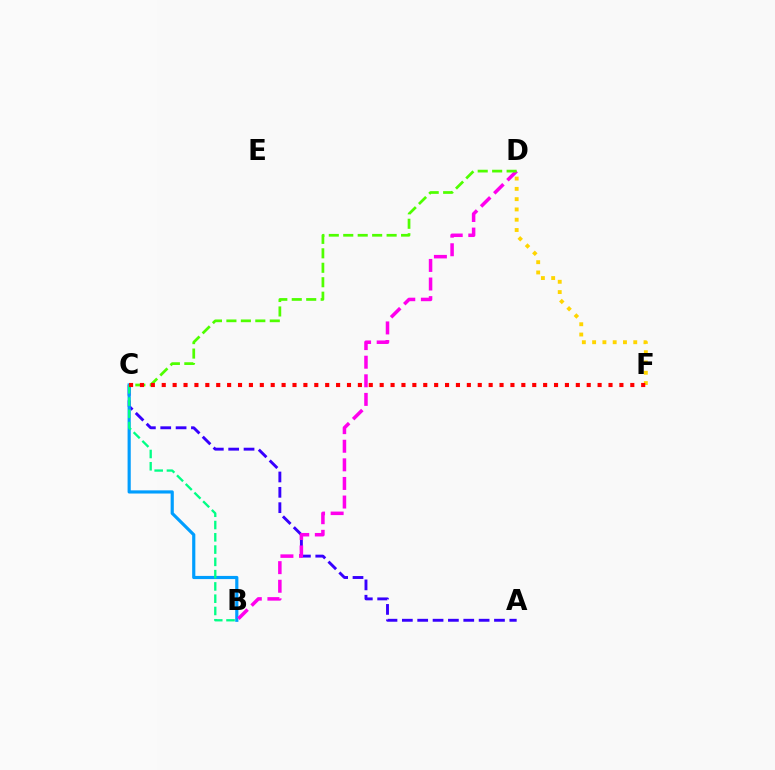{('A', 'C'): [{'color': '#3700ff', 'line_style': 'dashed', 'thickness': 2.09}], ('B', 'C'): [{'color': '#009eff', 'line_style': 'solid', 'thickness': 2.28}, {'color': '#00ff86', 'line_style': 'dashed', 'thickness': 1.67}], ('D', 'F'): [{'color': '#ffd500', 'line_style': 'dotted', 'thickness': 2.79}], ('B', 'D'): [{'color': '#ff00ed', 'line_style': 'dashed', 'thickness': 2.53}], ('C', 'D'): [{'color': '#4fff00', 'line_style': 'dashed', 'thickness': 1.96}], ('C', 'F'): [{'color': '#ff0000', 'line_style': 'dotted', 'thickness': 2.96}]}